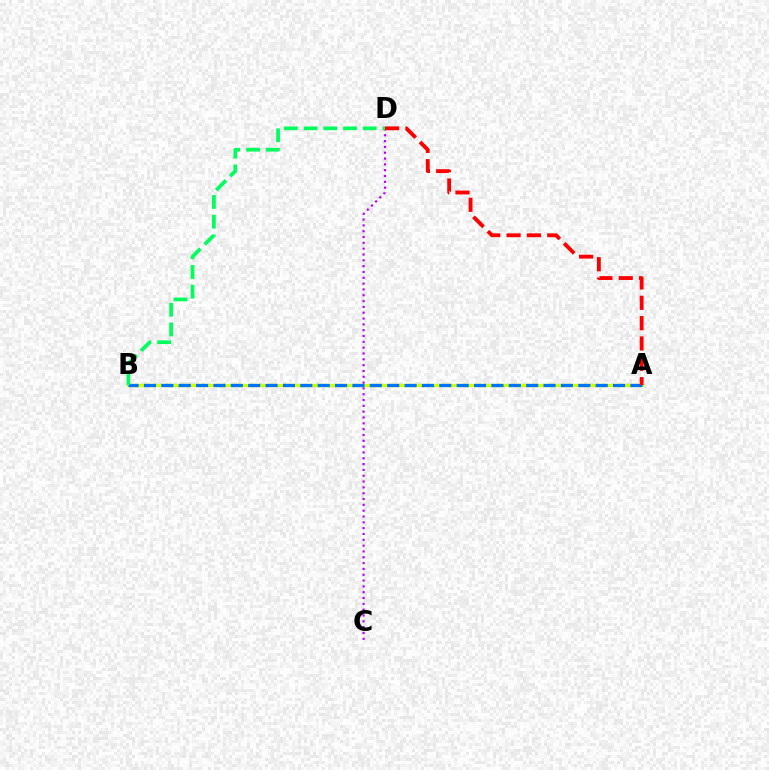{('A', 'B'): [{'color': '#d1ff00', 'line_style': 'solid', 'thickness': 2.43}, {'color': '#0074ff', 'line_style': 'dashed', 'thickness': 2.36}], ('C', 'D'): [{'color': '#b900ff', 'line_style': 'dotted', 'thickness': 1.58}], ('B', 'D'): [{'color': '#00ff5c', 'line_style': 'dashed', 'thickness': 2.68}], ('A', 'D'): [{'color': '#ff0000', 'line_style': 'dashed', 'thickness': 2.76}]}